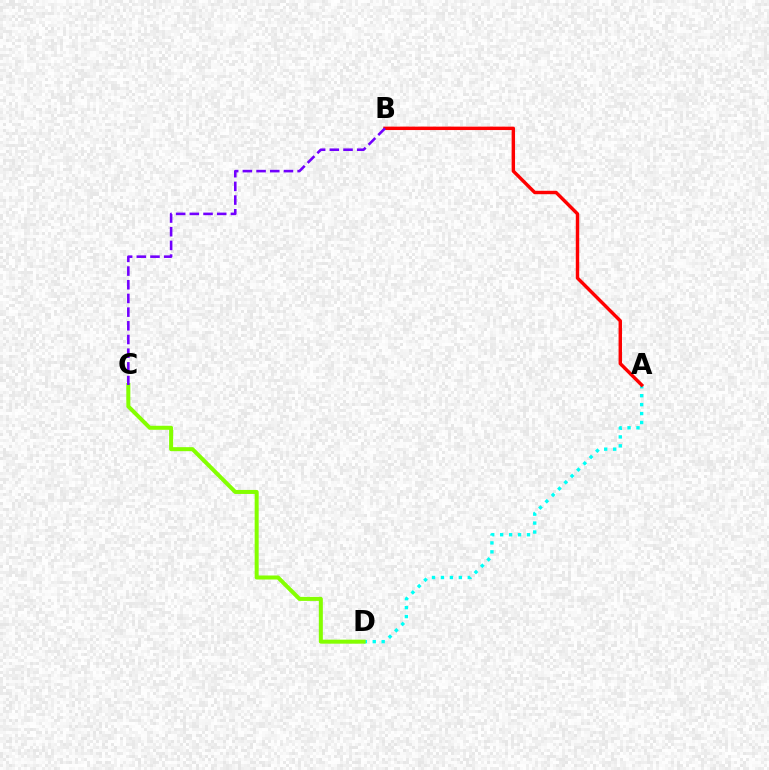{('A', 'D'): [{'color': '#00fff6', 'line_style': 'dotted', 'thickness': 2.43}], ('C', 'D'): [{'color': '#84ff00', 'line_style': 'solid', 'thickness': 2.89}], ('A', 'B'): [{'color': '#ff0000', 'line_style': 'solid', 'thickness': 2.46}], ('B', 'C'): [{'color': '#7200ff', 'line_style': 'dashed', 'thickness': 1.86}]}